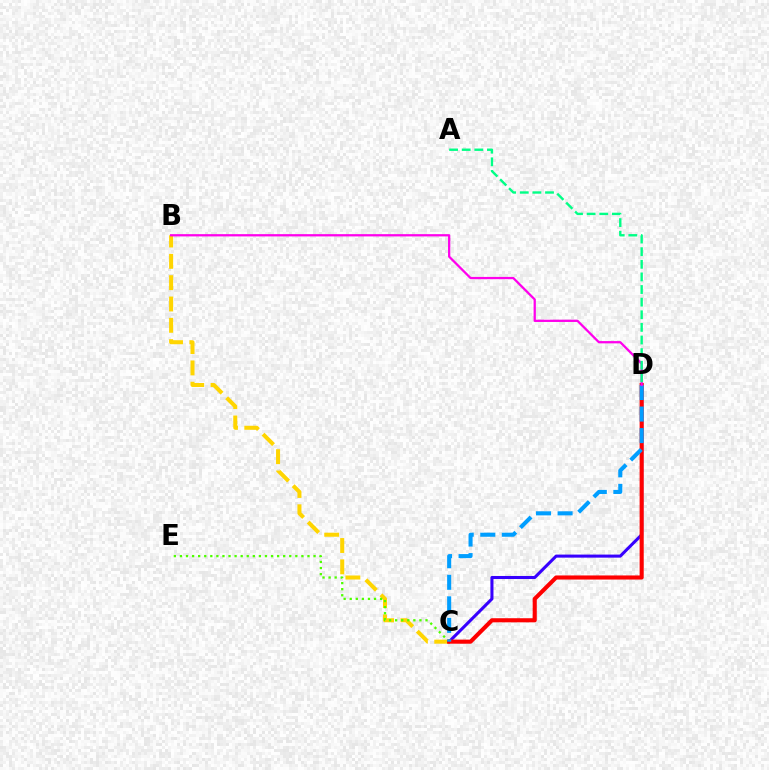{('B', 'C'): [{'color': '#ffd500', 'line_style': 'dashed', 'thickness': 2.9}], ('C', 'E'): [{'color': '#4fff00', 'line_style': 'dotted', 'thickness': 1.65}], ('C', 'D'): [{'color': '#3700ff', 'line_style': 'solid', 'thickness': 2.2}, {'color': '#ff0000', 'line_style': 'solid', 'thickness': 2.95}, {'color': '#009eff', 'line_style': 'dashed', 'thickness': 2.93}], ('B', 'D'): [{'color': '#ff00ed', 'line_style': 'solid', 'thickness': 1.63}], ('A', 'D'): [{'color': '#00ff86', 'line_style': 'dashed', 'thickness': 1.71}]}